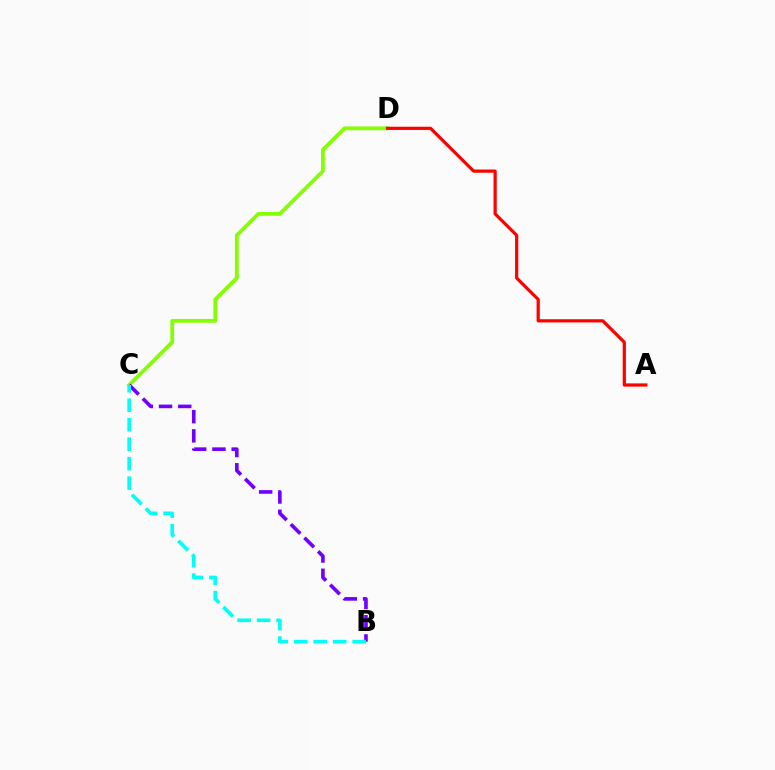{('C', 'D'): [{'color': '#84ff00', 'line_style': 'solid', 'thickness': 2.73}], ('A', 'D'): [{'color': '#ff0000', 'line_style': 'solid', 'thickness': 2.31}], ('B', 'C'): [{'color': '#7200ff', 'line_style': 'dashed', 'thickness': 2.61}, {'color': '#00fff6', 'line_style': 'dashed', 'thickness': 2.65}]}